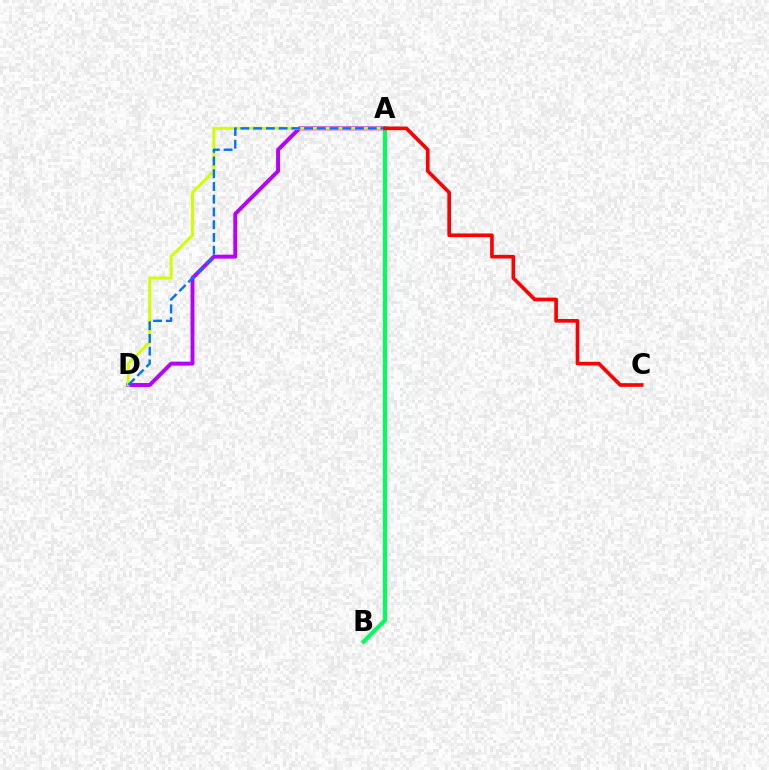{('A', 'D'): [{'color': '#b900ff', 'line_style': 'solid', 'thickness': 2.84}, {'color': '#d1ff00', 'line_style': 'solid', 'thickness': 2.15}, {'color': '#0074ff', 'line_style': 'dashed', 'thickness': 1.73}], ('A', 'B'): [{'color': '#00ff5c', 'line_style': 'solid', 'thickness': 2.95}], ('A', 'C'): [{'color': '#ff0000', 'line_style': 'solid', 'thickness': 2.63}]}